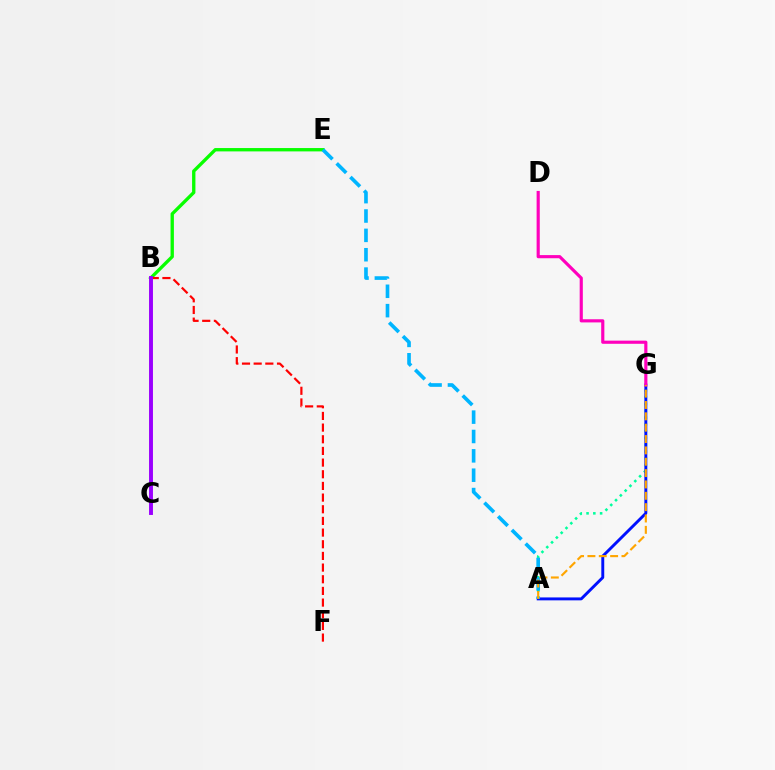{('A', 'G'): [{'color': '#00ff9d', 'line_style': 'dotted', 'thickness': 1.84}, {'color': '#0010ff', 'line_style': 'solid', 'thickness': 2.1}, {'color': '#ffa500', 'line_style': 'dashed', 'thickness': 1.54}], ('B', 'C'): [{'color': '#b3ff00', 'line_style': 'dotted', 'thickness': 1.78}, {'color': '#9b00ff', 'line_style': 'solid', 'thickness': 2.82}], ('B', 'E'): [{'color': '#08ff00', 'line_style': 'solid', 'thickness': 2.4}], ('B', 'F'): [{'color': '#ff0000', 'line_style': 'dashed', 'thickness': 1.58}], ('A', 'E'): [{'color': '#00b5ff', 'line_style': 'dashed', 'thickness': 2.63}], ('D', 'G'): [{'color': '#ff00bd', 'line_style': 'solid', 'thickness': 2.27}]}